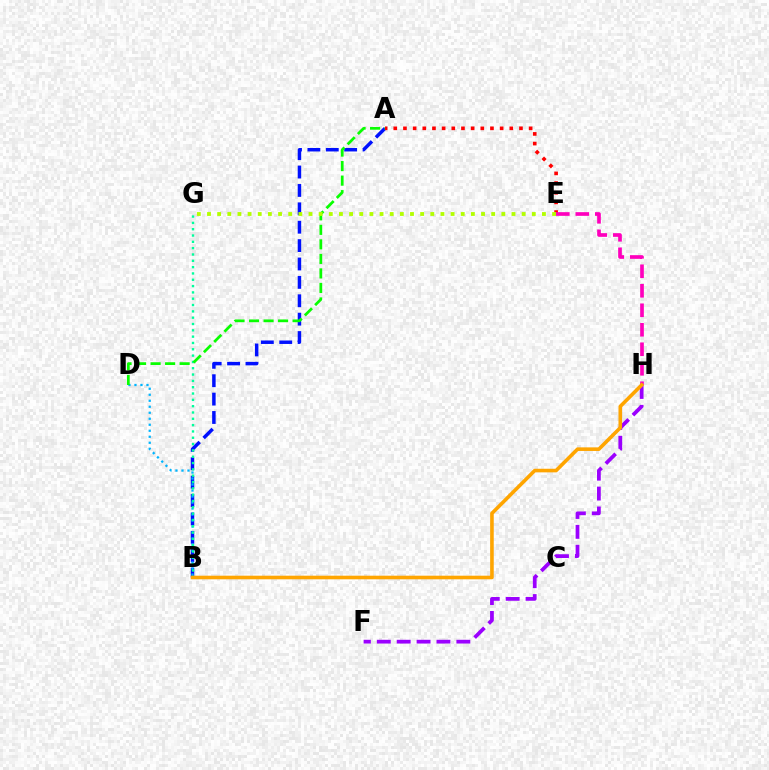{('A', 'B'): [{'color': '#0010ff', 'line_style': 'dashed', 'thickness': 2.5}], ('B', 'D'): [{'color': '#00b5ff', 'line_style': 'dotted', 'thickness': 1.63}], ('B', 'G'): [{'color': '#00ff9d', 'line_style': 'dotted', 'thickness': 1.72}], ('A', 'E'): [{'color': '#ff0000', 'line_style': 'dotted', 'thickness': 2.63}], ('F', 'H'): [{'color': '#9b00ff', 'line_style': 'dashed', 'thickness': 2.7}], ('A', 'D'): [{'color': '#08ff00', 'line_style': 'dashed', 'thickness': 1.97}], ('E', 'H'): [{'color': '#ff00bd', 'line_style': 'dashed', 'thickness': 2.65}], ('B', 'H'): [{'color': '#ffa500', 'line_style': 'solid', 'thickness': 2.59}], ('E', 'G'): [{'color': '#b3ff00', 'line_style': 'dotted', 'thickness': 2.76}]}